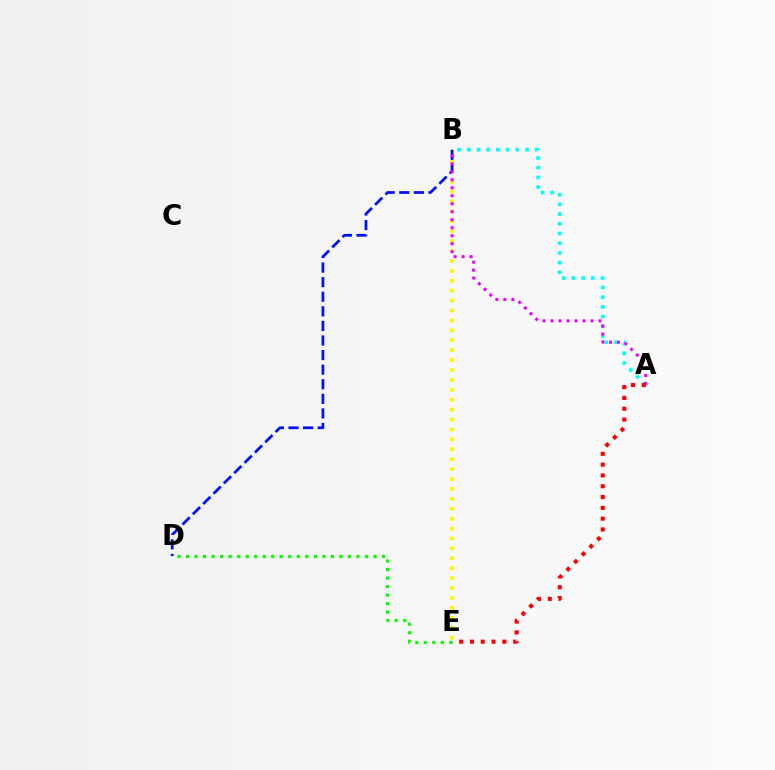{('B', 'E'): [{'color': '#fcf500', 'line_style': 'dotted', 'thickness': 2.69}], ('B', 'D'): [{'color': '#0010ff', 'line_style': 'dashed', 'thickness': 1.98}], ('D', 'E'): [{'color': '#08ff00', 'line_style': 'dotted', 'thickness': 2.32}], ('A', 'B'): [{'color': '#00fff6', 'line_style': 'dotted', 'thickness': 2.64}, {'color': '#ee00ff', 'line_style': 'dotted', 'thickness': 2.17}], ('A', 'E'): [{'color': '#ff0000', 'line_style': 'dotted', 'thickness': 2.94}]}